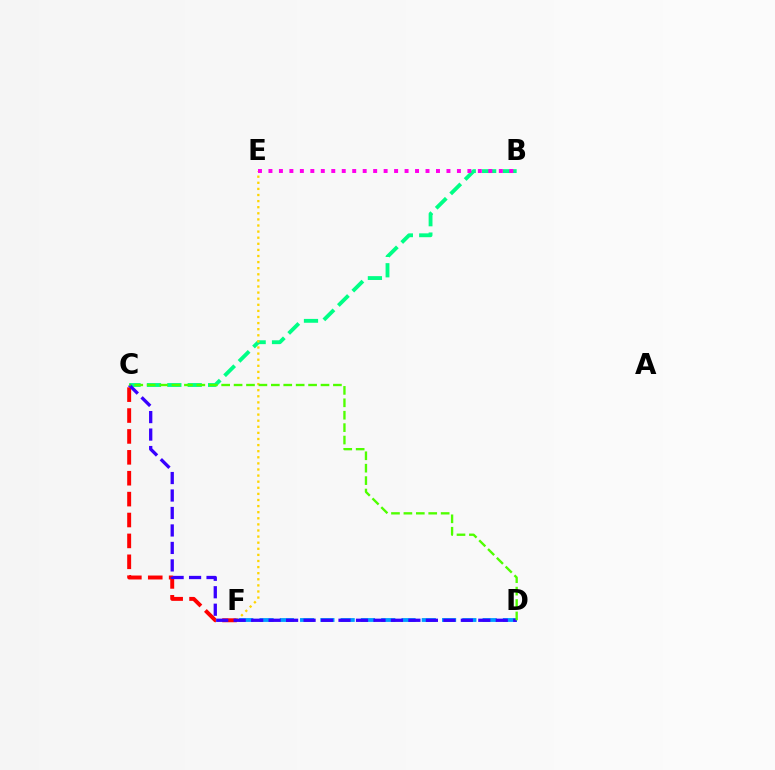{('D', 'F'): [{'color': '#009eff', 'line_style': 'dashed', 'thickness': 2.76}], ('B', 'C'): [{'color': '#00ff86', 'line_style': 'dashed', 'thickness': 2.77}], ('C', 'F'): [{'color': '#ff0000', 'line_style': 'dashed', 'thickness': 2.84}], ('E', 'F'): [{'color': '#ffd500', 'line_style': 'dotted', 'thickness': 1.66}], ('C', 'D'): [{'color': '#3700ff', 'line_style': 'dashed', 'thickness': 2.37}, {'color': '#4fff00', 'line_style': 'dashed', 'thickness': 1.69}], ('B', 'E'): [{'color': '#ff00ed', 'line_style': 'dotted', 'thickness': 2.84}]}